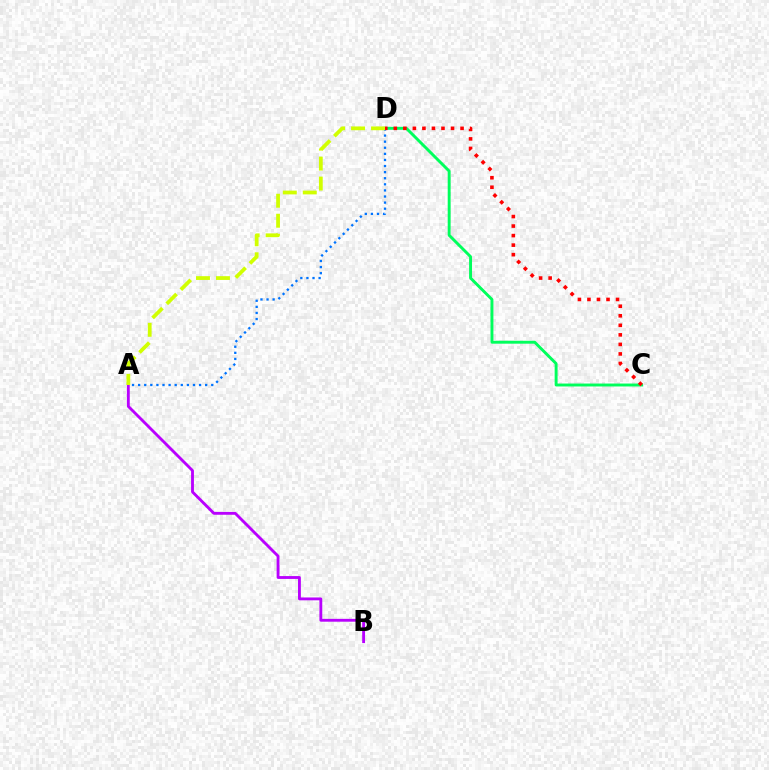{('A', 'B'): [{'color': '#b900ff', 'line_style': 'solid', 'thickness': 2.05}], ('A', 'D'): [{'color': '#0074ff', 'line_style': 'dotted', 'thickness': 1.66}, {'color': '#d1ff00', 'line_style': 'dashed', 'thickness': 2.71}], ('C', 'D'): [{'color': '#00ff5c', 'line_style': 'solid', 'thickness': 2.1}, {'color': '#ff0000', 'line_style': 'dotted', 'thickness': 2.59}]}